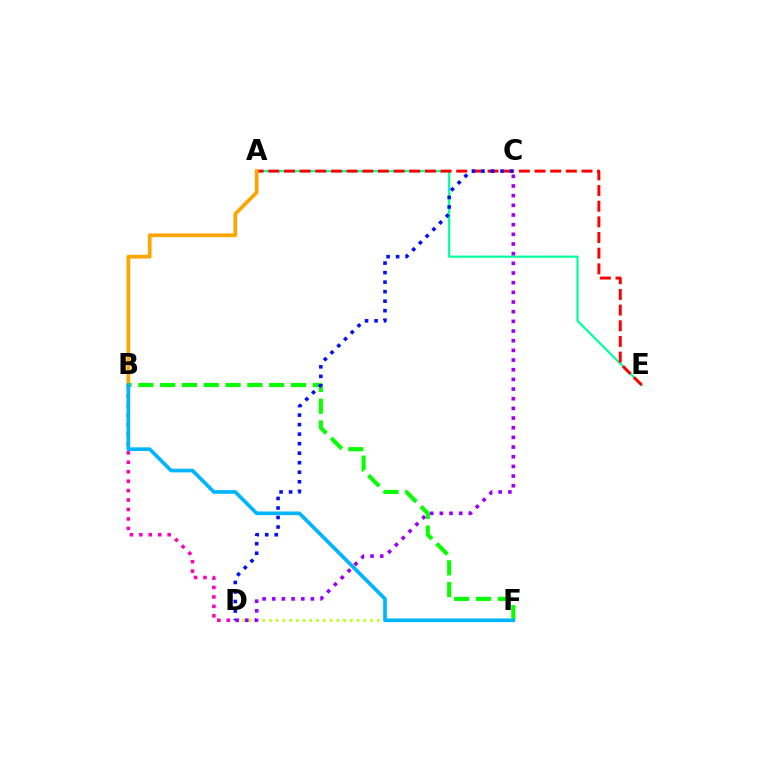{('A', 'E'): [{'color': '#00ff9d', 'line_style': 'solid', 'thickness': 1.58}, {'color': '#ff0000', 'line_style': 'dashed', 'thickness': 2.13}], ('D', 'F'): [{'color': '#b3ff00', 'line_style': 'dotted', 'thickness': 1.83}], ('B', 'F'): [{'color': '#08ff00', 'line_style': 'dashed', 'thickness': 2.96}, {'color': '#00b5ff', 'line_style': 'solid', 'thickness': 2.64}], ('C', 'D'): [{'color': '#0010ff', 'line_style': 'dotted', 'thickness': 2.59}, {'color': '#9b00ff', 'line_style': 'dotted', 'thickness': 2.63}], ('B', 'D'): [{'color': '#ff00bd', 'line_style': 'dotted', 'thickness': 2.56}], ('A', 'B'): [{'color': '#ffa500', 'line_style': 'solid', 'thickness': 2.68}]}